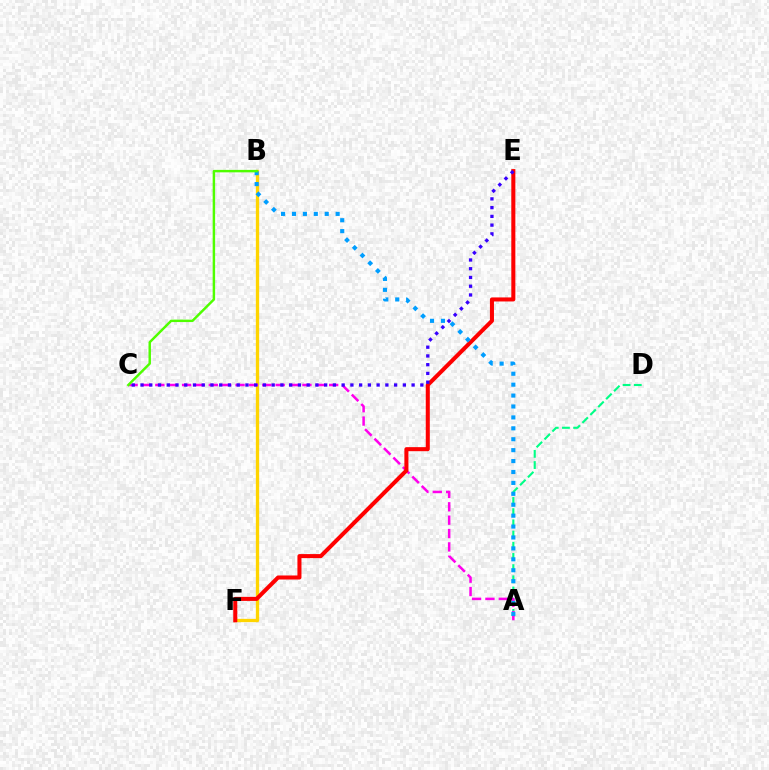{('B', 'F'): [{'color': '#ffd500', 'line_style': 'solid', 'thickness': 2.38}], ('A', 'D'): [{'color': '#00ff86', 'line_style': 'dashed', 'thickness': 1.52}], ('A', 'C'): [{'color': '#ff00ed', 'line_style': 'dashed', 'thickness': 1.82}], ('E', 'F'): [{'color': '#ff0000', 'line_style': 'solid', 'thickness': 2.91}], ('C', 'E'): [{'color': '#3700ff', 'line_style': 'dotted', 'thickness': 2.38}], ('A', 'B'): [{'color': '#009eff', 'line_style': 'dotted', 'thickness': 2.97}], ('B', 'C'): [{'color': '#4fff00', 'line_style': 'solid', 'thickness': 1.77}]}